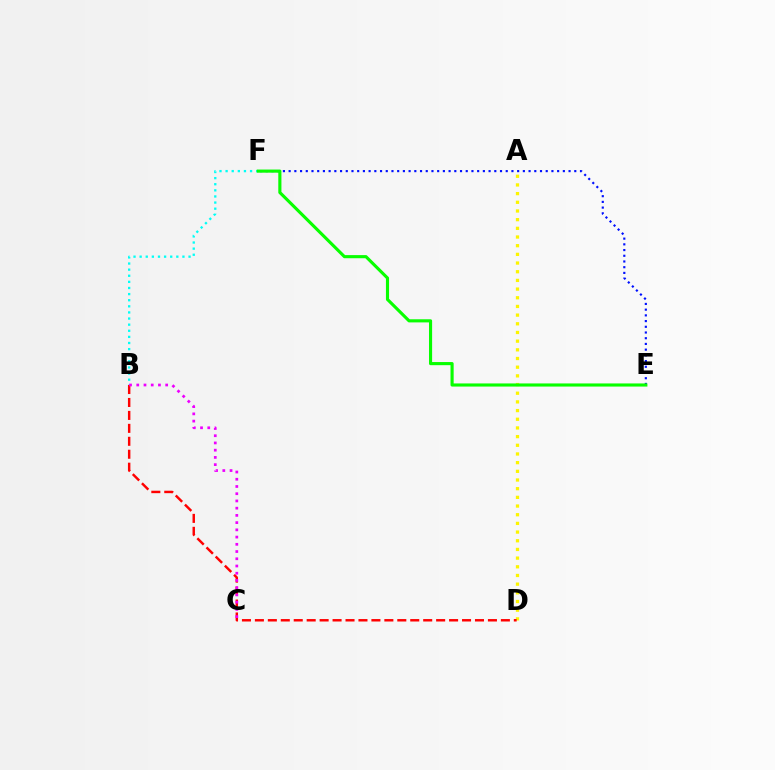{('B', 'F'): [{'color': '#00fff6', 'line_style': 'dotted', 'thickness': 1.66}], ('A', 'D'): [{'color': '#fcf500', 'line_style': 'dotted', 'thickness': 2.36}], ('B', 'D'): [{'color': '#ff0000', 'line_style': 'dashed', 'thickness': 1.76}], ('B', 'C'): [{'color': '#ee00ff', 'line_style': 'dotted', 'thickness': 1.96}], ('E', 'F'): [{'color': '#0010ff', 'line_style': 'dotted', 'thickness': 1.55}, {'color': '#08ff00', 'line_style': 'solid', 'thickness': 2.25}]}